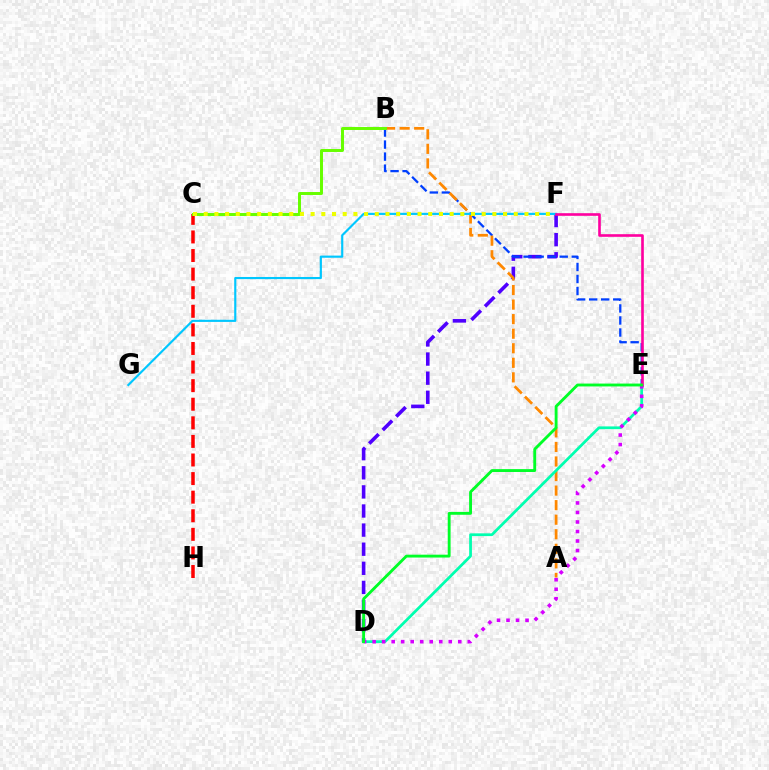{('D', 'F'): [{'color': '#4f00ff', 'line_style': 'dashed', 'thickness': 2.6}], ('B', 'E'): [{'color': '#003fff', 'line_style': 'dashed', 'thickness': 1.64}], ('A', 'B'): [{'color': '#ff8800', 'line_style': 'dashed', 'thickness': 1.98}], ('C', 'H'): [{'color': '#ff0000', 'line_style': 'dashed', 'thickness': 2.53}], ('B', 'C'): [{'color': '#66ff00', 'line_style': 'solid', 'thickness': 2.13}], ('D', 'E'): [{'color': '#00ffaf', 'line_style': 'solid', 'thickness': 1.98}, {'color': '#d600ff', 'line_style': 'dotted', 'thickness': 2.59}, {'color': '#00ff27', 'line_style': 'solid', 'thickness': 2.06}], ('F', 'G'): [{'color': '#00c7ff', 'line_style': 'solid', 'thickness': 1.55}], ('E', 'F'): [{'color': '#ff00a0', 'line_style': 'solid', 'thickness': 1.9}], ('C', 'F'): [{'color': '#eeff00', 'line_style': 'dotted', 'thickness': 2.9}]}